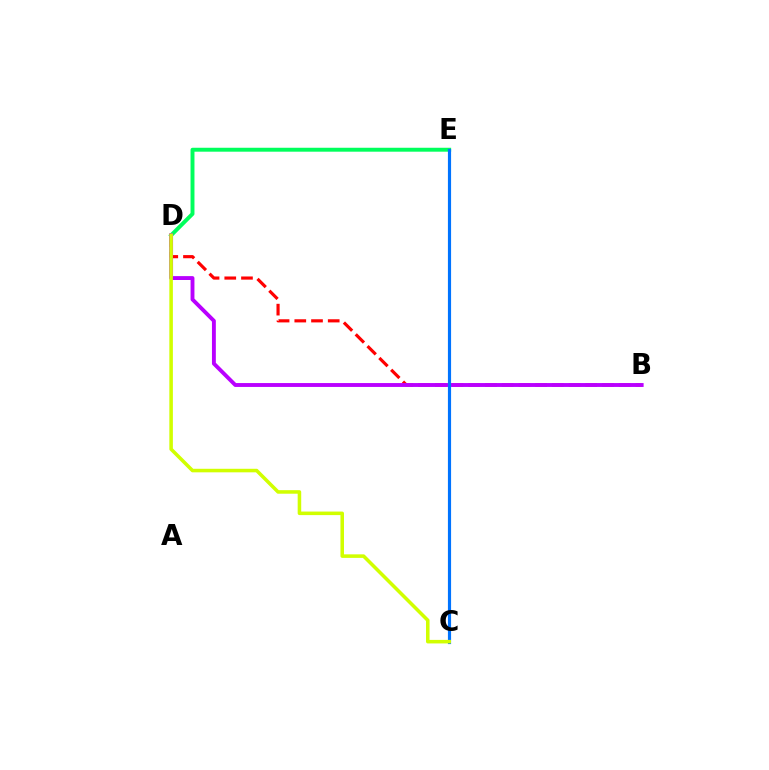{('B', 'D'): [{'color': '#ff0000', 'line_style': 'dashed', 'thickness': 2.27}, {'color': '#b900ff', 'line_style': 'solid', 'thickness': 2.79}], ('D', 'E'): [{'color': '#00ff5c', 'line_style': 'solid', 'thickness': 2.83}], ('C', 'E'): [{'color': '#0074ff', 'line_style': 'solid', 'thickness': 2.28}], ('C', 'D'): [{'color': '#d1ff00', 'line_style': 'solid', 'thickness': 2.55}]}